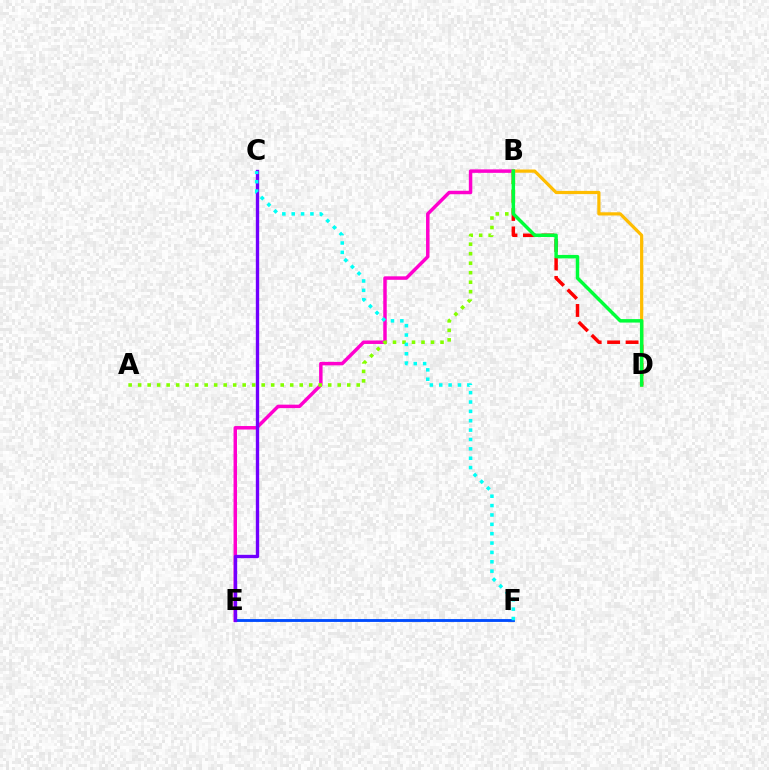{('B', 'D'): [{'color': '#ff0000', 'line_style': 'dashed', 'thickness': 2.51}, {'color': '#ffbd00', 'line_style': 'solid', 'thickness': 2.31}, {'color': '#00ff39', 'line_style': 'solid', 'thickness': 2.49}], ('B', 'E'): [{'color': '#ff00cf', 'line_style': 'solid', 'thickness': 2.5}], ('A', 'B'): [{'color': '#84ff00', 'line_style': 'dotted', 'thickness': 2.58}], ('E', 'F'): [{'color': '#004bff', 'line_style': 'solid', 'thickness': 2.05}], ('C', 'E'): [{'color': '#7200ff', 'line_style': 'solid', 'thickness': 2.41}], ('C', 'F'): [{'color': '#00fff6', 'line_style': 'dotted', 'thickness': 2.55}]}